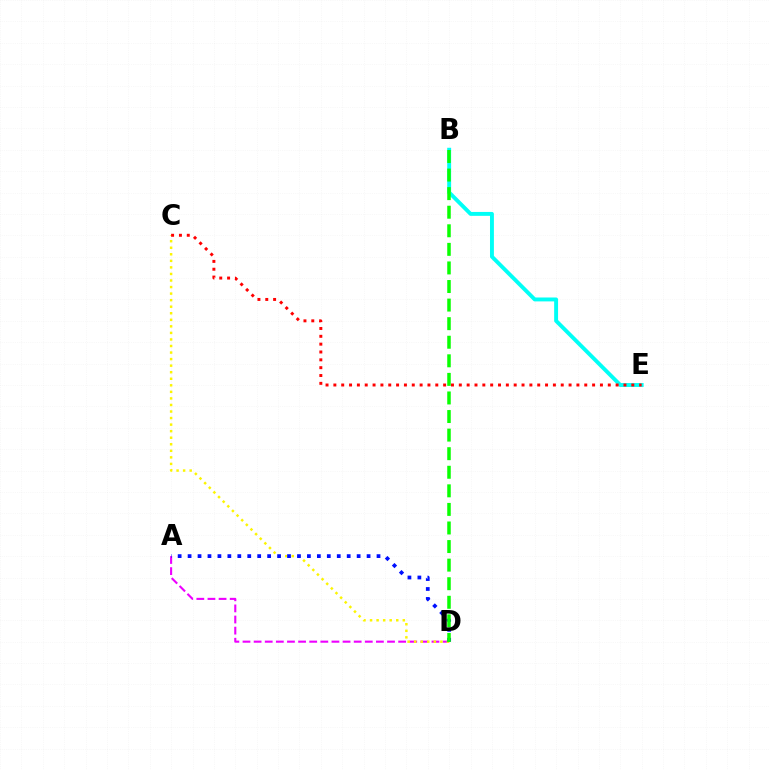{('A', 'D'): [{'color': '#ee00ff', 'line_style': 'dashed', 'thickness': 1.51}, {'color': '#0010ff', 'line_style': 'dotted', 'thickness': 2.7}], ('C', 'D'): [{'color': '#fcf500', 'line_style': 'dotted', 'thickness': 1.78}], ('B', 'E'): [{'color': '#00fff6', 'line_style': 'solid', 'thickness': 2.81}], ('B', 'D'): [{'color': '#08ff00', 'line_style': 'dashed', 'thickness': 2.52}], ('C', 'E'): [{'color': '#ff0000', 'line_style': 'dotted', 'thickness': 2.13}]}